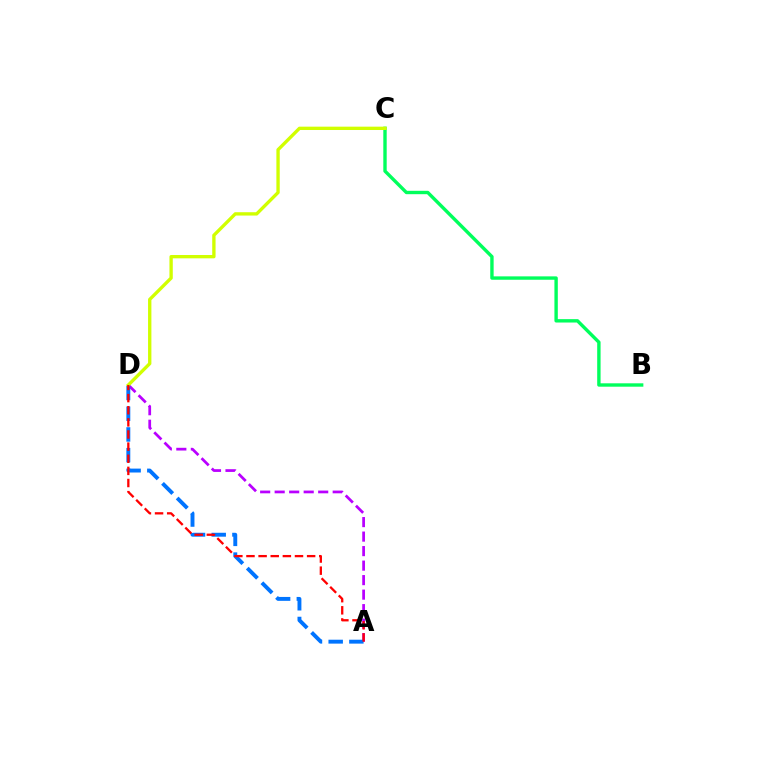{('B', 'C'): [{'color': '#00ff5c', 'line_style': 'solid', 'thickness': 2.44}], ('A', 'D'): [{'color': '#b900ff', 'line_style': 'dashed', 'thickness': 1.97}, {'color': '#0074ff', 'line_style': 'dashed', 'thickness': 2.81}, {'color': '#ff0000', 'line_style': 'dashed', 'thickness': 1.65}], ('C', 'D'): [{'color': '#d1ff00', 'line_style': 'solid', 'thickness': 2.41}]}